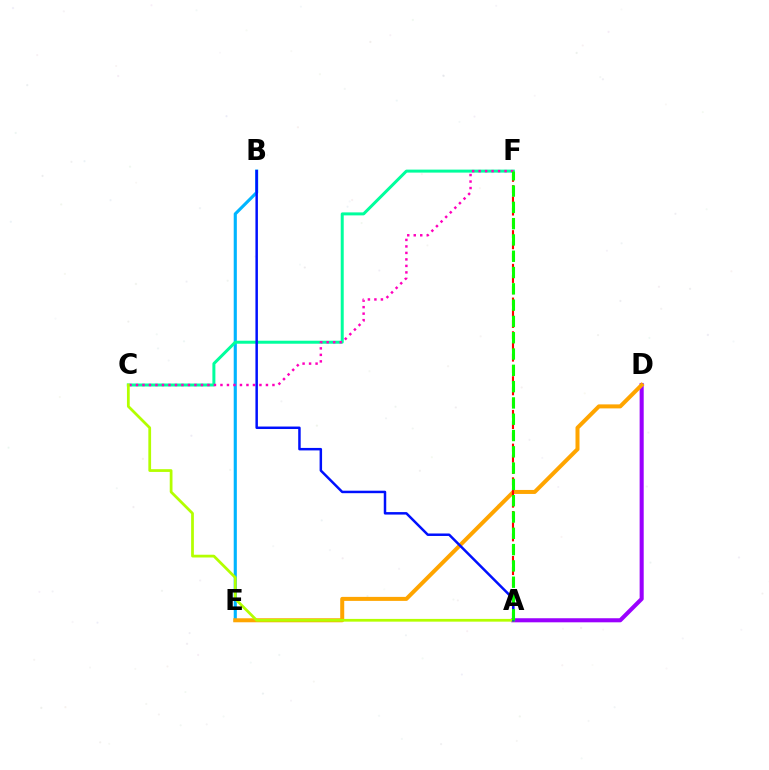{('B', 'E'): [{'color': '#00b5ff', 'line_style': 'solid', 'thickness': 2.25}], ('A', 'D'): [{'color': '#9b00ff', 'line_style': 'solid', 'thickness': 2.93}], ('D', 'E'): [{'color': '#ffa500', 'line_style': 'solid', 'thickness': 2.88}], ('C', 'F'): [{'color': '#00ff9d', 'line_style': 'solid', 'thickness': 2.16}, {'color': '#ff00bd', 'line_style': 'dotted', 'thickness': 1.77}], ('A', 'F'): [{'color': '#ff0000', 'line_style': 'dashed', 'thickness': 1.53}, {'color': '#08ff00', 'line_style': 'dashed', 'thickness': 2.21}], ('A', 'C'): [{'color': '#b3ff00', 'line_style': 'solid', 'thickness': 1.98}], ('A', 'B'): [{'color': '#0010ff', 'line_style': 'solid', 'thickness': 1.79}]}